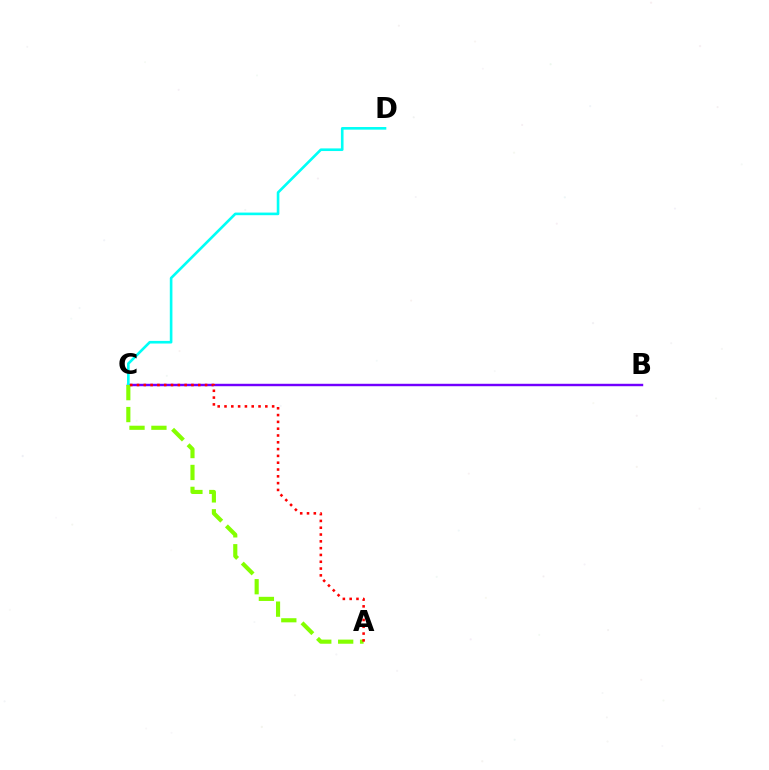{('B', 'C'): [{'color': '#7200ff', 'line_style': 'solid', 'thickness': 1.76}], ('C', 'D'): [{'color': '#00fff6', 'line_style': 'solid', 'thickness': 1.89}], ('A', 'C'): [{'color': '#84ff00', 'line_style': 'dashed', 'thickness': 2.98}, {'color': '#ff0000', 'line_style': 'dotted', 'thickness': 1.85}]}